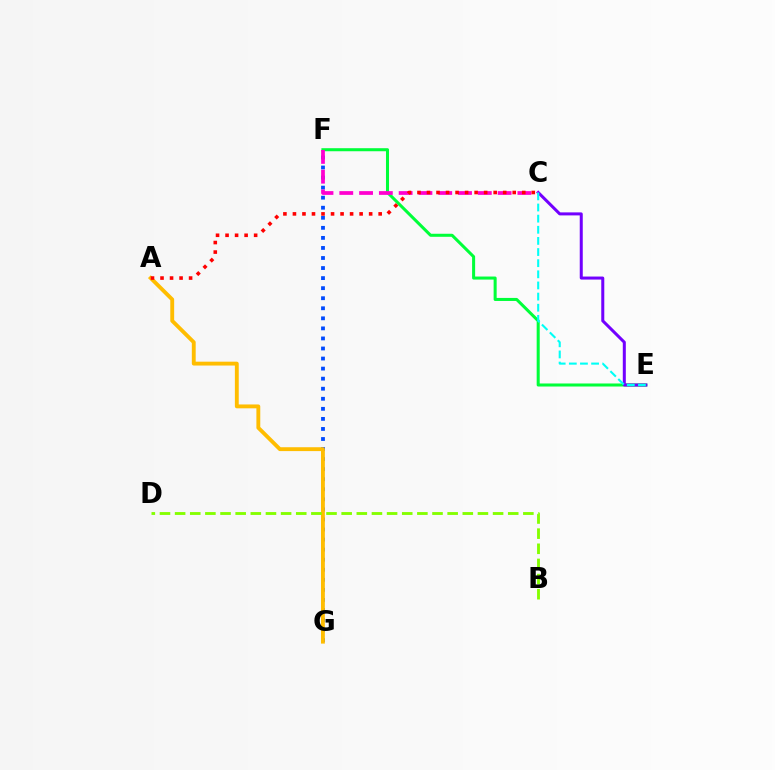{('F', 'G'): [{'color': '#004bff', 'line_style': 'dotted', 'thickness': 2.73}], ('A', 'G'): [{'color': '#ffbd00', 'line_style': 'solid', 'thickness': 2.78}], ('E', 'F'): [{'color': '#00ff39', 'line_style': 'solid', 'thickness': 2.19}], ('B', 'D'): [{'color': '#84ff00', 'line_style': 'dashed', 'thickness': 2.06}], ('C', 'E'): [{'color': '#7200ff', 'line_style': 'solid', 'thickness': 2.17}, {'color': '#00fff6', 'line_style': 'dashed', 'thickness': 1.51}], ('C', 'F'): [{'color': '#ff00cf', 'line_style': 'dashed', 'thickness': 2.69}], ('A', 'C'): [{'color': '#ff0000', 'line_style': 'dotted', 'thickness': 2.59}]}